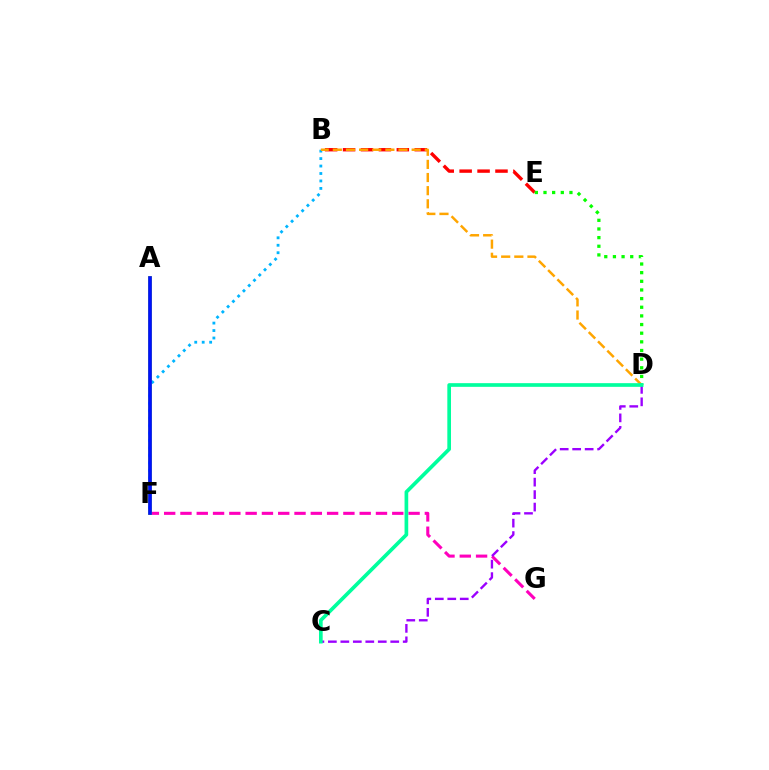{('F', 'G'): [{'color': '#ff00bd', 'line_style': 'dashed', 'thickness': 2.21}], ('C', 'D'): [{'color': '#9b00ff', 'line_style': 'dashed', 'thickness': 1.69}, {'color': '#00ff9d', 'line_style': 'solid', 'thickness': 2.65}], ('A', 'F'): [{'color': '#b3ff00', 'line_style': 'solid', 'thickness': 2.76}, {'color': '#0010ff', 'line_style': 'solid', 'thickness': 2.66}], ('B', 'F'): [{'color': '#00b5ff', 'line_style': 'dotted', 'thickness': 2.03}], ('B', 'E'): [{'color': '#ff0000', 'line_style': 'dashed', 'thickness': 2.43}], ('B', 'D'): [{'color': '#ffa500', 'line_style': 'dashed', 'thickness': 1.78}], ('D', 'E'): [{'color': '#08ff00', 'line_style': 'dotted', 'thickness': 2.35}]}